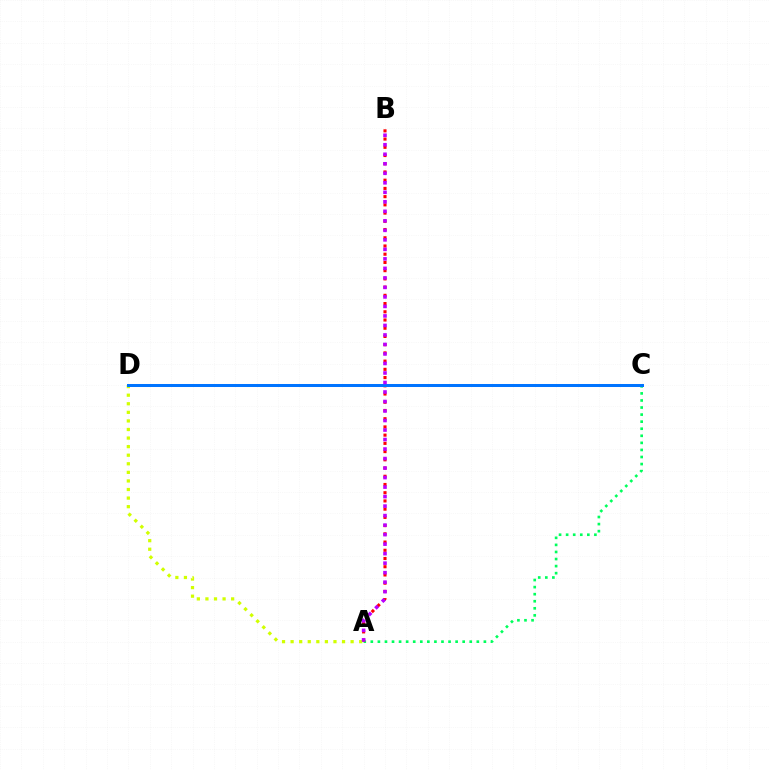{('A', 'C'): [{'color': '#00ff5c', 'line_style': 'dotted', 'thickness': 1.92}], ('A', 'B'): [{'color': '#ff0000', 'line_style': 'dotted', 'thickness': 2.23}, {'color': '#b900ff', 'line_style': 'dotted', 'thickness': 2.58}], ('A', 'D'): [{'color': '#d1ff00', 'line_style': 'dotted', 'thickness': 2.33}], ('C', 'D'): [{'color': '#0074ff', 'line_style': 'solid', 'thickness': 2.17}]}